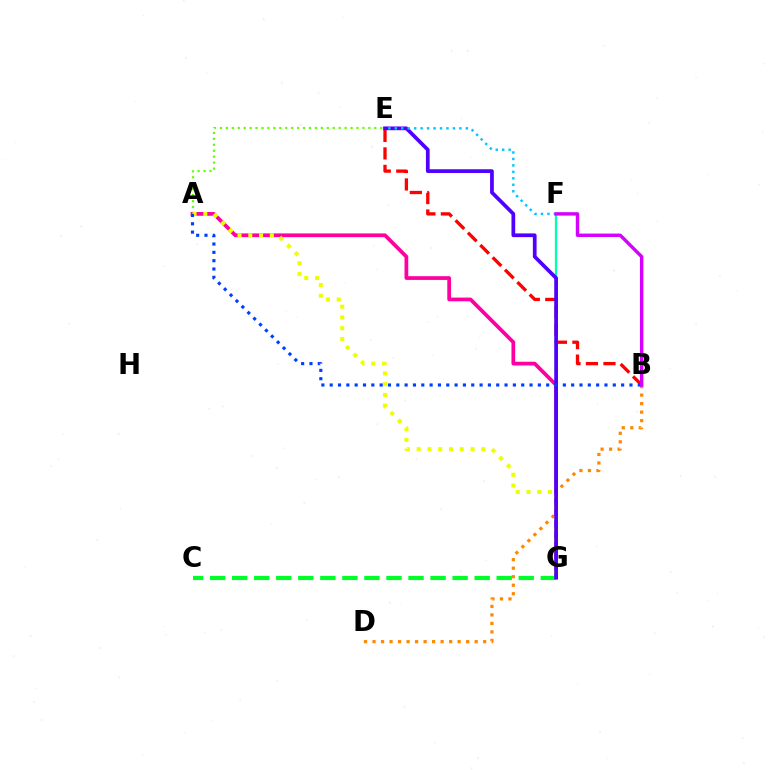{('B', 'E'): [{'color': '#ff0000', 'line_style': 'dashed', 'thickness': 2.37}], ('A', 'E'): [{'color': '#66ff00', 'line_style': 'dotted', 'thickness': 1.61}], ('B', 'D'): [{'color': '#ff8800', 'line_style': 'dotted', 'thickness': 2.31}], ('A', 'G'): [{'color': '#ff00a0', 'line_style': 'solid', 'thickness': 2.7}, {'color': '#eeff00', 'line_style': 'dotted', 'thickness': 2.93}], ('F', 'G'): [{'color': '#00ffaf', 'line_style': 'solid', 'thickness': 1.66}], ('C', 'G'): [{'color': '#00ff27', 'line_style': 'dashed', 'thickness': 2.99}], ('E', 'G'): [{'color': '#4f00ff', 'line_style': 'solid', 'thickness': 2.68}], ('E', 'F'): [{'color': '#00c7ff', 'line_style': 'dotted', 'thickness': 1.75}], ('A', 'B'): [{'color': '#003fff', 'line_style': 'dotted', 'thickness': 2.26}], ('B', 'F'): [{'color': '#d600ff', 'line_style': 'solid', 'thickness': 2.46}]}